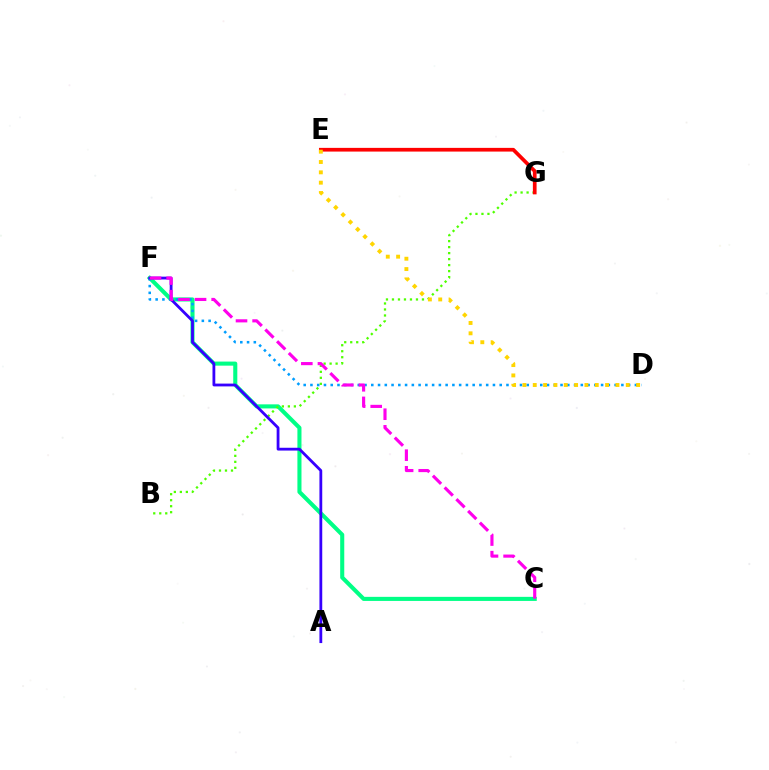{('C', 'F'): [{'color': '#00ff86', 'line_style': 'solid', 'thickness': 2.93}, {'color': '#ff00ed', 'line_style': 'dashed', 'thickness': 2.26}], ('D', 'F'): [{'color': '#009eff', 'line_style': 'dotted', 'thickness': 1.84}], ('B', 'G'): [{'color': '#4fff00', 'line_style': 'dotted', 'thickness': 1.63}], ('A', 'F'): [{'color': '#3700ff', 'line_style': 'solid', 'thickness': 2.02}], ('E', 'G'): [{'color': '#ff0000', 'line_style': 'solid', 'thickness': 2.67}], ('D', 'E'): [{'color': '#ffd500', 'line_style': 'dotted', 'thickness': 2.81}]}